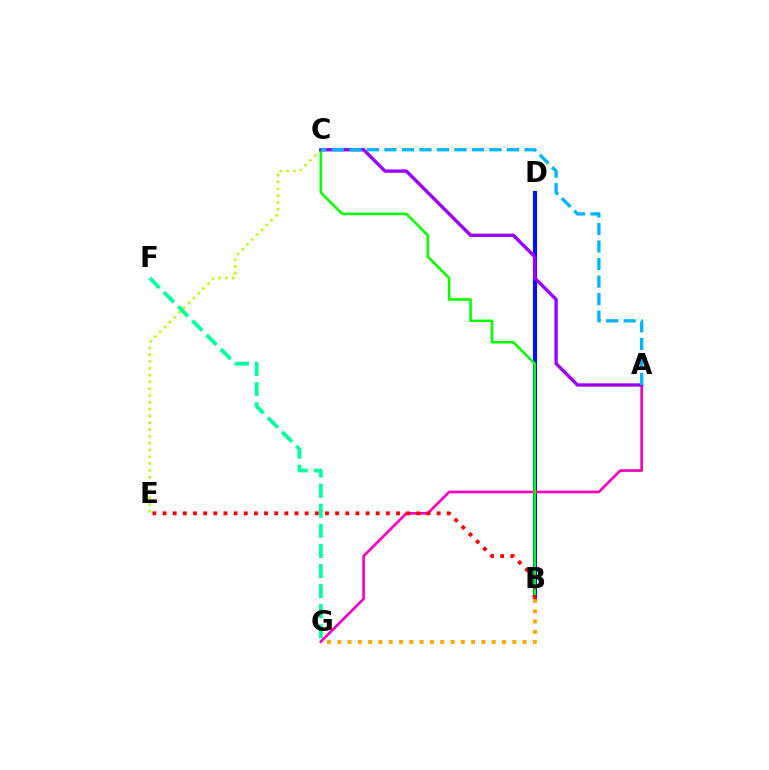{('F', 'G'): [{'color': '#00ff9d', 'line_style': 'dashed', 'thickness': 2.73}], ('B', 'D'): [{'color': '#0010ff', 'line_style': 'solid', 'thickness': 2.94}], ('A', 'G'): [{'color': '#ff00bd', 'line_style': 'solid', 'thickness': 1.92}], ('C', 'E'): [{'color': '#b3ff00', 'line_style': 'dotted', 'thickness': 1.85}], ('B', 'C'): [{'color': '#08ff00', 'line_style': 'solid', 'thickness': 1.86}], ('A', 'C'): [{'color': '#9b00ff', 'line_style': 'solid', 'thickness': 2.42}, {'color': '#00b5ff', 'line_style': 'dashed', 'thickness': 2.38}], ('B', 'G'): [{'color': '#ffa500', 'line_style': 'dotted', 'thickness': 2.8}], ('B', 'E'): [{'color': '#ff0000', 'line_style': 'dotted', 'thickness': 2.76}]}